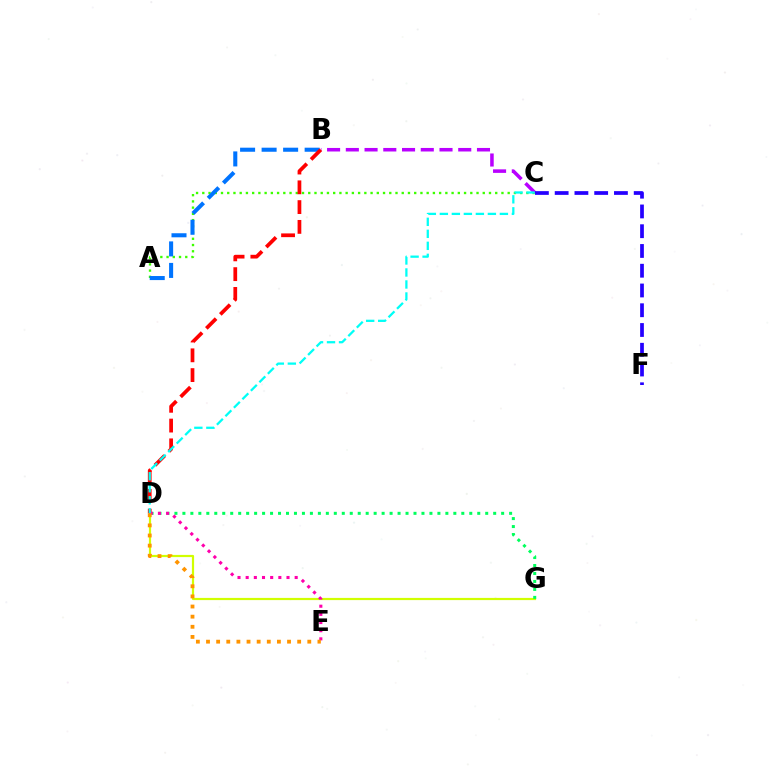{('A', 'C'): [{'color': '#3dff00', 'line_style': 'dotted', 'thickness': 1.69}], ('A', 'B'): [{'color': '#0074ff', 'line_style': 'dashed', 'thickness': 2.92}], ('D', 'G'): [{'color': '#d1ff00', 'line_style': 'solid', 'thickness': 1.59}, {'color': '#00ff5c', 'line_style': 'dotted', 'thickness': 2.17}], ('B', 'C'): [{'color': '#b900ff', 'line_style': 'dashed', 'thickness': 2.55}], ('B', 'D'): [{'color': '#ff0000', 'line_style': 'dashed', 'thickness': 2.69}], ('D', 'E'): [{'color': '#ff00ac', 'line_style': 'dotted', 'thickness': 2.22}, {'color': '#ff9400', 'line_style': 'dotted', 'thickness': 2.75}], ('C', 'D'): [{'color': '#00fff6', 'line_style': 'dashed', 'thickness': 1.63}], ('C', 'F'): [{'color': '#2500ff', 'line_style': 'dashed', 'thickness': 2.68}]}